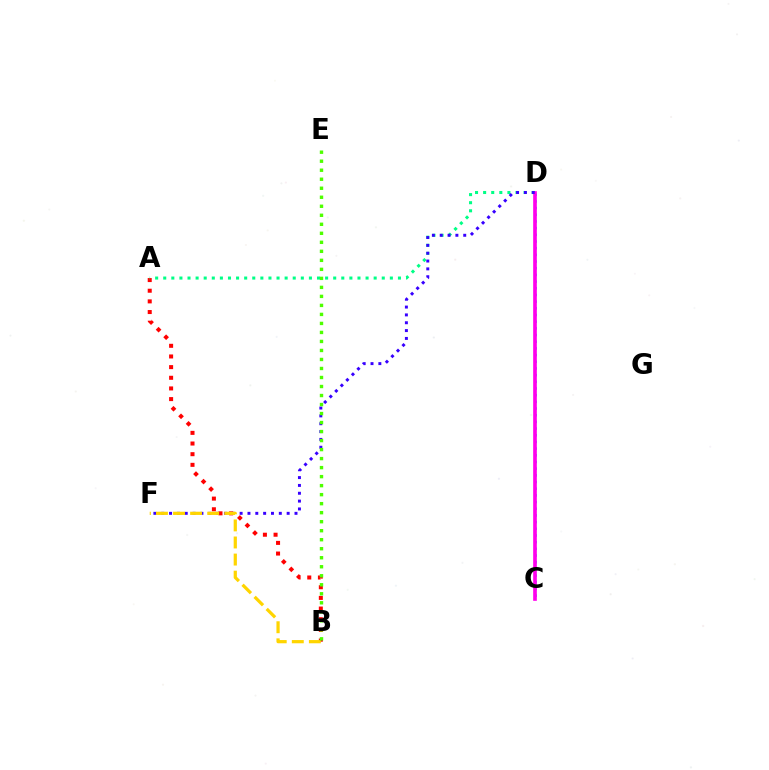{('A', 'B'): [{'color': '#ff0000', 'line_style': 'dotted', 'thickness': 2.9}], ('C', 'D'): [{'color': '#009eff', 'line_style': 'dotted', 'thickness': 1.82}, {'color': '#ff00ed', 'line_style': 'solid', 'thickness': 2.63}], ('A', 'D'): [{'color': '#00ff86', 'line_style': 'dotted', 'thickness': 2.2}], ('D', 'F'): [{'color': '#3700ff', 'line_style': 'dotted', 'thickness': 2.13}], ('B', 'F'): [{'color': '#ffd500', 'line_style': 'dashed', 'thickness': 2.32}], ('B', 'E'): [{'color': '#4fff00', 'line_style': 'dotted', 'thickness': 2.45}]}